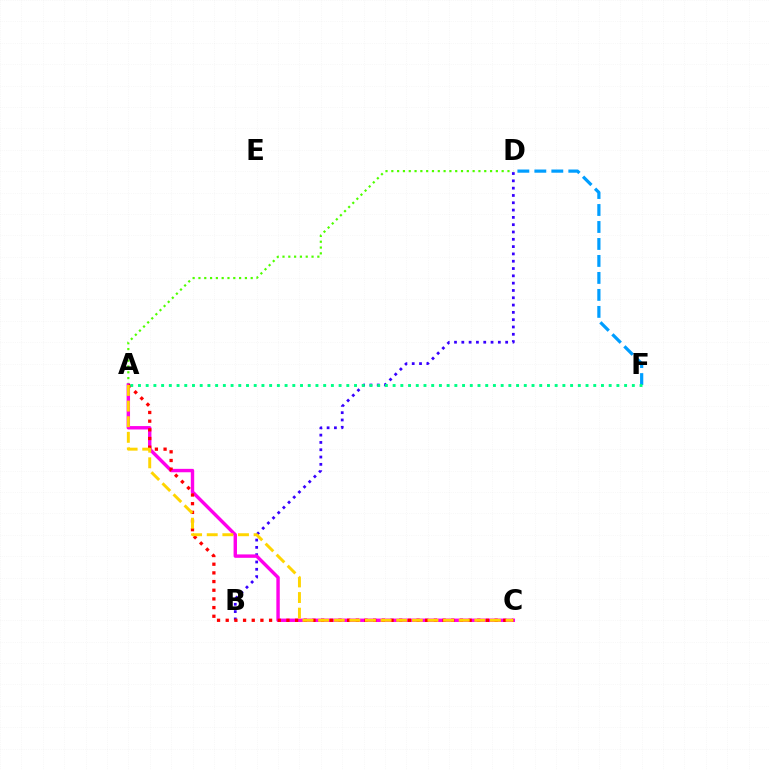{('A', 'D'): [{'color': '#4fff00', 'line_style': 'dotted', 'thickness': 1.58}], ('D', 'F'): [{'color': '#009eff', 'line_style': 'dashed', 'thickness': 2.31}], ('B', 'D'): [{'color': '#3700ff', 'line_style': 'dotted', 'thickness': 1.99}], ('A', 'C'): [{'color': '#ff00ed', 'line_style': 'solid', 'thickness': 2.45}, {'color': '#ff0000', 'line_style': 'dotted', 'thickness': 2.36}, {'color': '#ffd500', 'line_style': 'dashed', 'thickness': 2.12}], ('A', 'F'): [{'color': '#00ff86', 'line_style': 'dotted', 'thickness': 2.1}]}